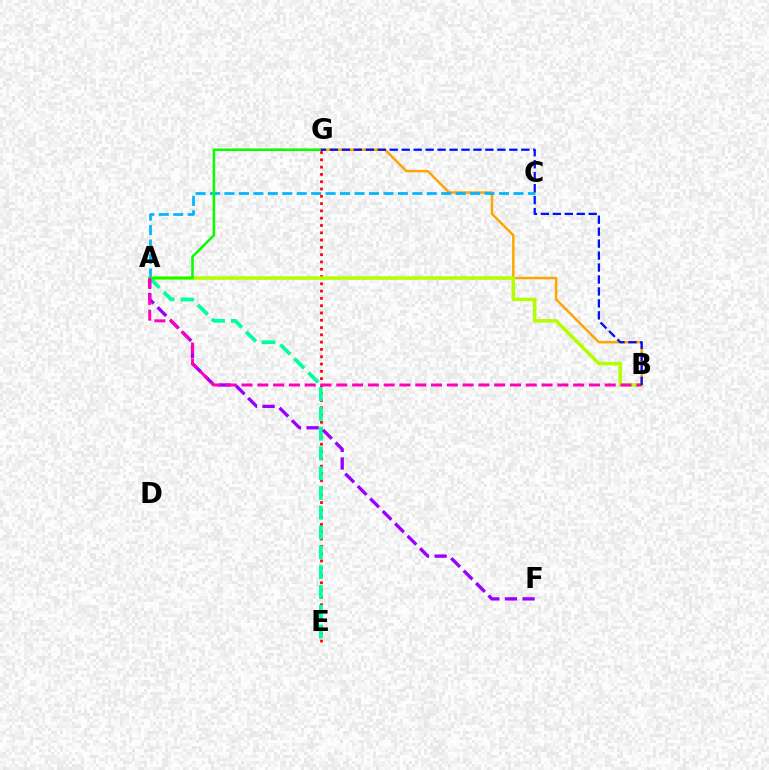{('B', 'G'): [{'color': '#ffa500', 'line_style': 'solid', 'thickness': 1.78}, {'color': '#0010ff', 'line_style': 'dashed', 'thickness': 1.62}], ('E', 'G'): [{'color': '#ff0000', 'line_style': 'dotted', 'thickness': 1.98}], ('A', 'B'): [{'color': '#b3ff00', 'line_style': 'solid', 'thickness': 2.53}, {'color': '#ff00bd', 'line_style': 'dashed', 'thickness': 2.15}], ('A', 'E'): [{'color': '#00ff9d', 'line_style': 'dashed', 'thickness': 2.69}], ('A', 'C'): [{'color': '#00b5ff', 'line_style': 'dashed', 'thickness': 1.96}], ('A', 'F'): [{'color': '#9b00ff', 'line_style': 'dashed', 'thickness': 2.39}], ('A', 'G'): [{'color': '#08ff00', 'line_style': 'solid', 'thickness': 1.83}]}